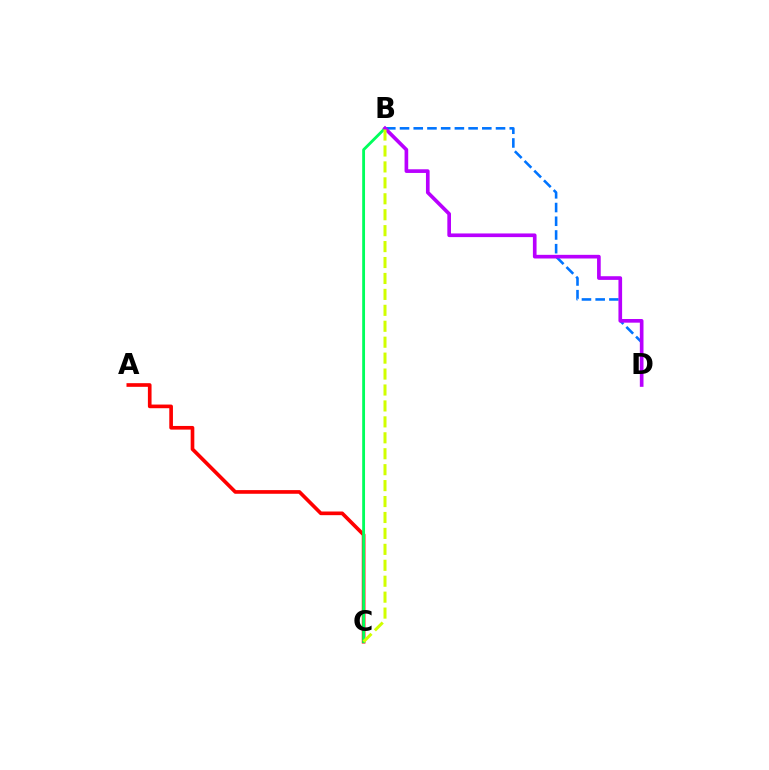{('A', 'C'): [{'color': '#ff0000', 'line_style': 'solid', 'thickness': 2.64}], ('B', 'C'): [{'color': '#00ff5c', 'line_style': 'solid', 'thickness': 2.04}, {'color': '#d1ff00', 'line_style': 'dashed', 'thickness': 2.16}], ('B', 'D'): [{'color': '#0074ff', 'line_style': 'dashed', 'thickness': 1.86}, {'color': '#b900ff', 'line_style': 'solid', 'thickness': 2.63}]}